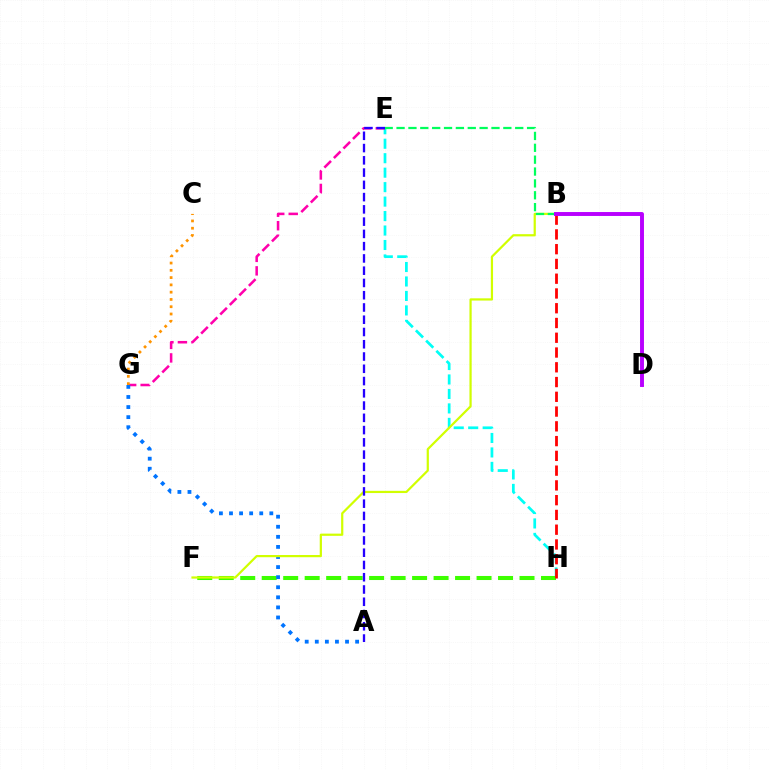{('E', 'H'): [{'color': '#00fff6', 'line_style': 'dashed', 'thickness': 1.97}], ('F', 'H'): [{'color': '#3dff00', 'line_style': 'dashed', 'thickness': 2.92}], ('E', 'G'): [{'color': '#ff00ac', 'line_style': 'dashed', 'thickness': 1.83}], ('A', 'G'): [{'color': '#0074ff', 'line_style': 'dotted', 'thickness': 2.74}], ('B', 'H'): [{'color': '#ff0000', 'line_style': 'dashed', 'thickness': 2.01}], ('B', 'F'): [{'color': '#d1ff00', 'line_style': 'solid', 'thickness': 1.59}], ('C', 'G'): [{'color': '#ff9400', 'line_style': 'dotted', 'thickness': 1.98}], ('B', 'E'): [{'color': '#00ff5c', 'line_style': 'dashed', 'thickness': 1.61}], ('A', 'E'): [{'color': '#2500ff', 'line_style': 'dashed', 'thickness': 1.67}], ('B', 'D'): [{'color': '#b900ff', 'line_style': 'solid', 'thickness': 2.82}]}